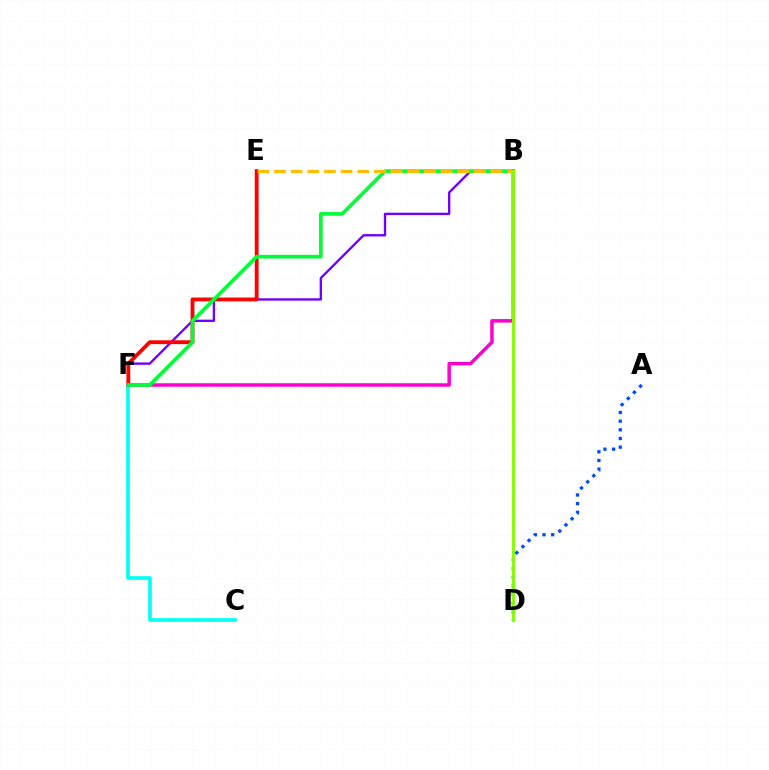{('B', 'F'): [{'color': '#7200ff', 'line_style': 'solid', 'thickness': 1.7}, {'color': '#ff00cf', 'line_style': 'solid', 'thickness': 2.52}, {'color': '#00ff39', 'line_style': 'solid', 'thickness': 2.65}], ('C', 'F'): [{'color': '#00fff6', 'line_style': 'solid', 'thickness': 2.63}], ('E', 'F'): [{'color': '#ff0000', 'line_style': 'solid', 'thickness': 2.76}], ('A', 'D'): [{'color': '#004bff', 'line_style': 'dotted', 'thickness': 2.36}], ('B', 'E'): [{'color': '#ffbd00', 'line_style': 'dashed', 'thickness': 2.26}], ('B', 'D'): [{'color': '#84ff00', 'line_style': 'solid', 'thickness': 2.08}]}